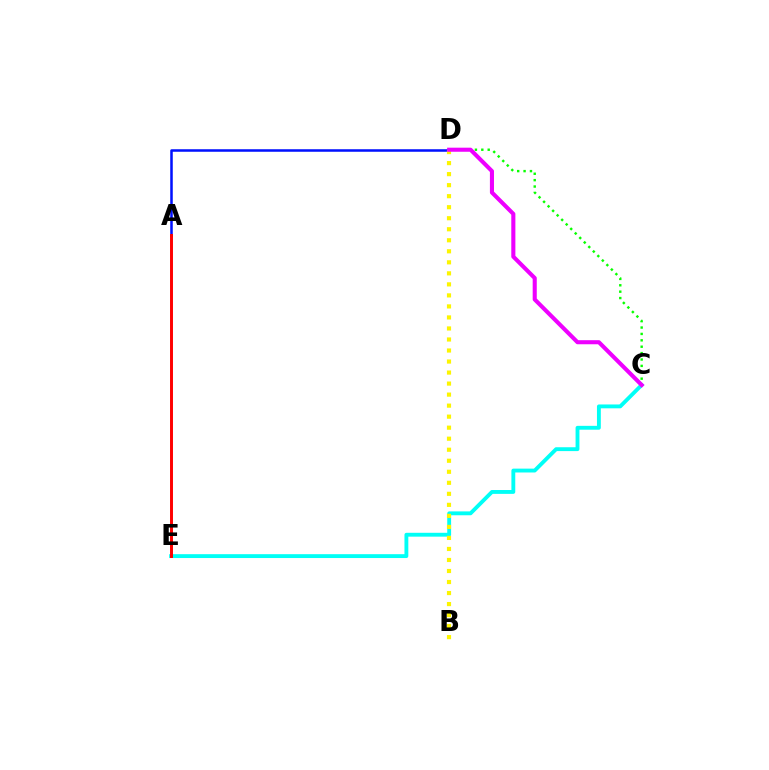{('A', 'D'): [{'color': '#0010ff', 'line_style': 'solid', 'thickness': 1.82}], ('C', 'E'): [{'color': '#00fff6', 'line_style': 'solid', 'thickness': 2.78}], ('A', 'E'): [{'color': '#ff0000', 'line_style': 'solid', 'thickness': 2.13}], ('C', 'D'): [{'color': '#08ff00', 'line_style': 'dotted', 'thickness': 1.74}, {'color': '#ee00ff', 'line_style': 'solid', 'thickness': 2.94}], ('B', 'D'): [{'color': '#fcf500', 'line_style': 'dotted', 'thickness': 3.0}]}